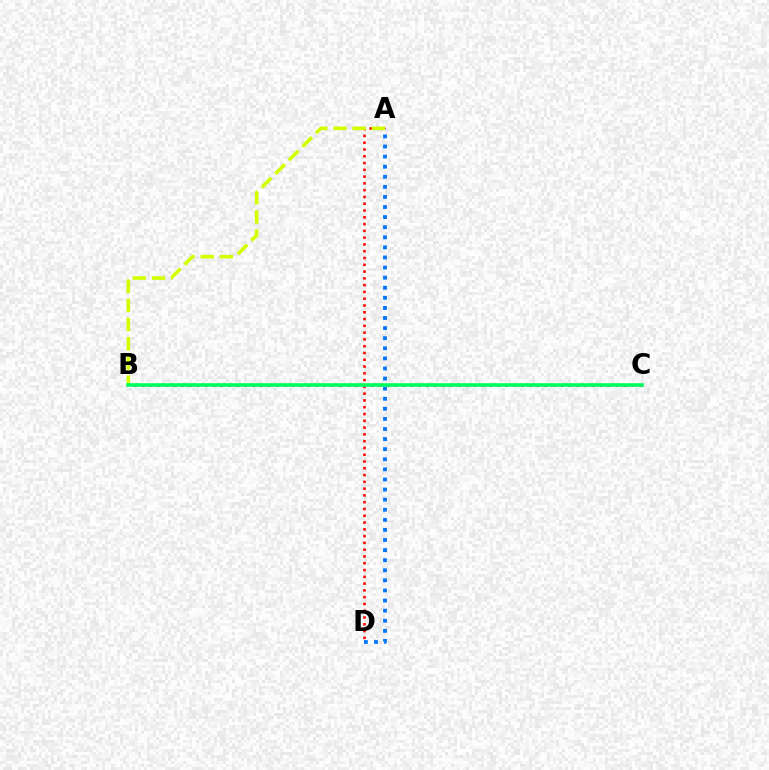{('A', 'D'): [{'color': '#ff0000', 'line_style': 'dotted', 'thickness': 1.84}, {'color': '#0074ff', 'line_style': 'dotted', 'thickness': 2.74}], ('B', 'C'): [{'color': '#b900ff', 'line_style': 'dotted', 'thickness': 2.15}, {'color': '#00ff5c', 'line_style': 'solid', 'thickness': 2.6}], ('A', 'B'): [{'color': '#d1ff00', 'line_style': 'dashed', 'thickness': 2.61}]}